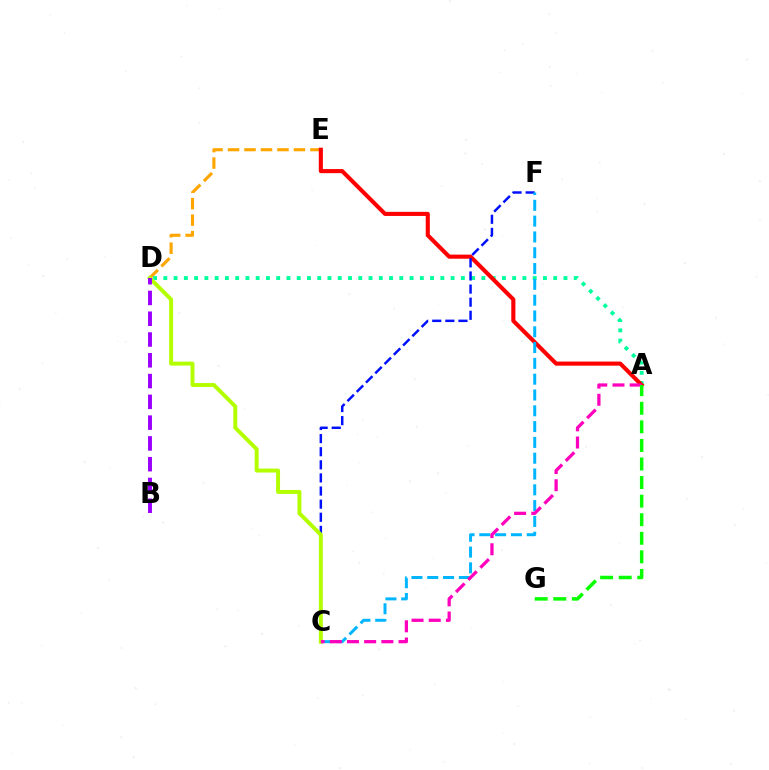{('D', 'E'): [{'color': '#ffa500', 'line_style': 'dashed', 'thickness': 2.24}], ('A', 'D'): [{'color': '#00ff9d', 'line_style': 'dotted', 'thickness': 2.79}], ('A', 'E'): [{'color': '#ff0000', 'line_style': 'solid', 'thickness': 2.95}], ('C', 'F'): [{'color': '#0010ff', 'line_style': 'dashed', 'thickness': 1.78}, {'color': '#00b5ff', 'line_style': 'dashed', 'thickness': 2.15}], ('C', 'D'): [{'color': '#b3ff00', 'line_style': 'solid', 'thickness': 2.84}], ('B', 'D'): [{'color': '#9b00ff', 'line_style': 'dashed', 'thickness': 2.82}], ('A', 'C'): [{'color': '#ff00bd', 'line_style': 'dashed', 'thickness': 2.34}], ('A', 'G'): [{'color': '#08ff00', 'line_style': 'dashed', 'thickness': 2.52}]}